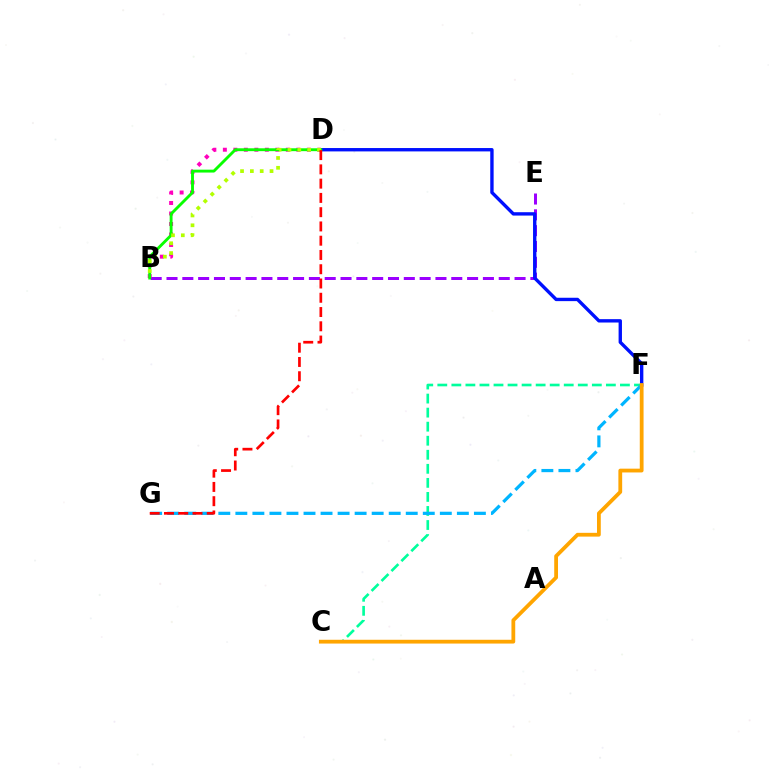{('B', 'E'): [{'color': '#9b00ff', 'line_style': 'dashed', 'thickness': 2.15}], ('C', 'F'): [{'color': '#00ff9d', 'line_style': 'dashed', 'thickness': 1.91}, {'color': '#ffa500', 'line_style': 'solid', 'thickness': 2.72}], ('D', 'F'): [{'color': '#0010ff', 'line_style': 'solid', 'thickness': 2.43}], ('F', 'G'): [{'color': '#00b5ff', 'line_style': 'dashed', 'thickness': 2.31}], ('B', 'D'): [{'color': '#ff00bd', 'line_style': 'dotted', 'thickness': 2.85}, {'color': '#08ff00', 'line_style': 'solid', 'thickness': 2.07}, {'color': '#b3ff00', 'line_style': 'dotted', 'thickness': 2.67}], ('D', 'G'): [{'color': '#ff0000', 'line_style': 'dashed', 'thickness': 1.94}]}